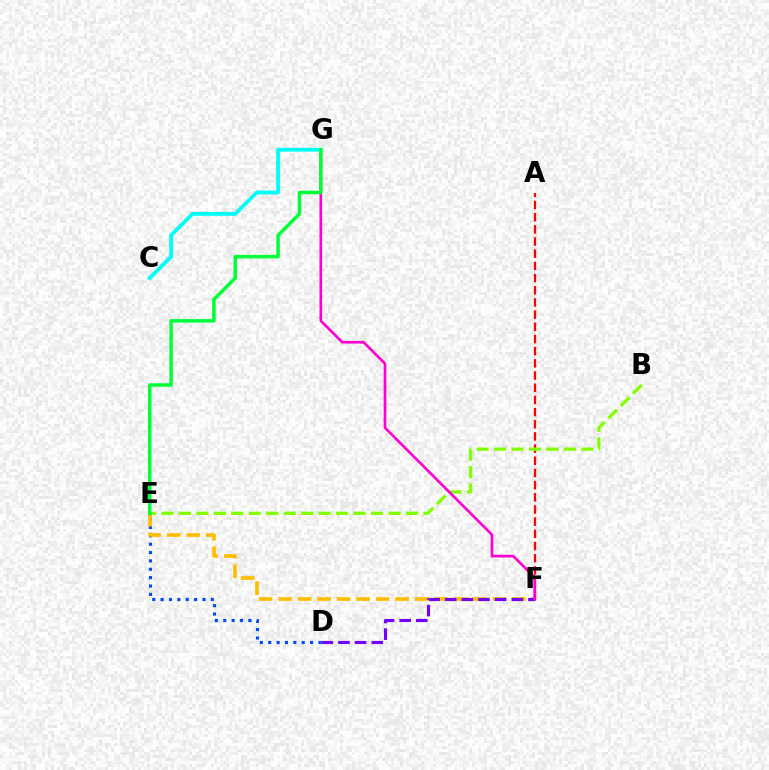{('D', 'E'): [{'color': '#004bff', 'line_style': 'dotted', 'thickness': 2.27}], ('E', 'F'): [{'color': '#ffbd00', 'line_style': 'dashed', 'thickness': 2.65}], ('D', 'F'): [{'color': '#7200ff', 'line_style': 'dashed', 'thickness': 2.26}], ('A', 'F'): [{'color': '#ff0000', 'line_style': 'dashed', 'thickness': 1.65}], ('B', 'E'): [{'color': '#84ff00', 'line_style': 'dashed', 'thickness': 2.37}], ('F', 'G'): [{'color': '#ff00cf', 'line_style': 'solid', 'thickness': 1.93}], ('C', 'G'): [{'color': '#00fff6', 'line_style': 'solid', 'thickness': 2.75}], ('E', 'G'): [{'color': '#00ff39', 'line_style': 'solid', 'thickness': 2.51}]}